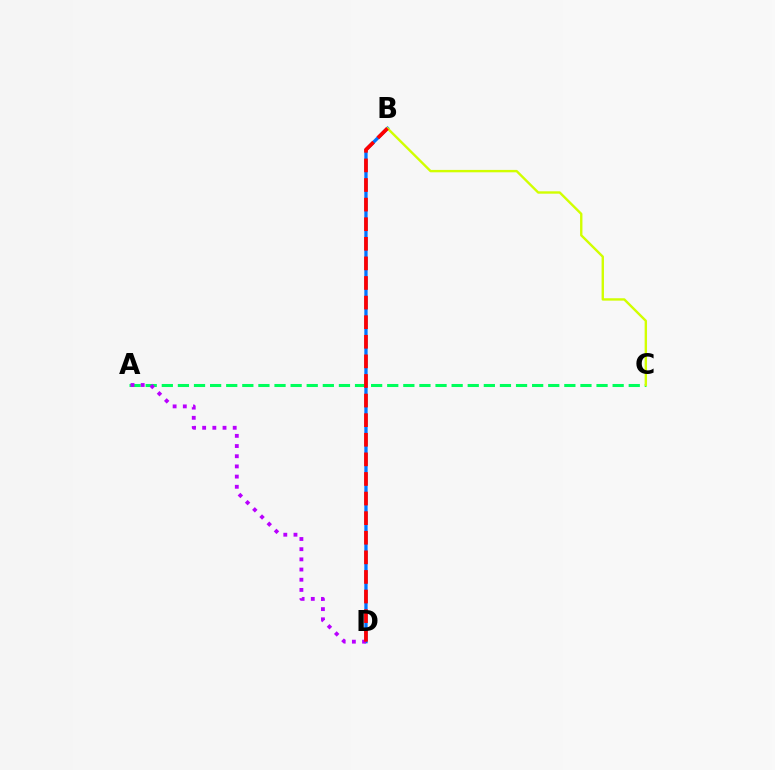{('A', 'C'): [{'color': '#00ff5c', 'line_style': 'dashed', 'thickness': 2.19}], ('B', 'D'): [{'color': '#0074ff', 'line_style': 'solid', 'thickness': 2.37}, {'color': '#ff0000', 'line_style': 'dashed', 'thickness': 2.66}], ('A', 'D'): [{'color': '#b900ff', 'line_style': 'dotted', 'thickness': 2.77}], ('B', 'C'): [{'color': '#d1ff00', 'line_style': 'solid', 'thickness': 1.72}]}